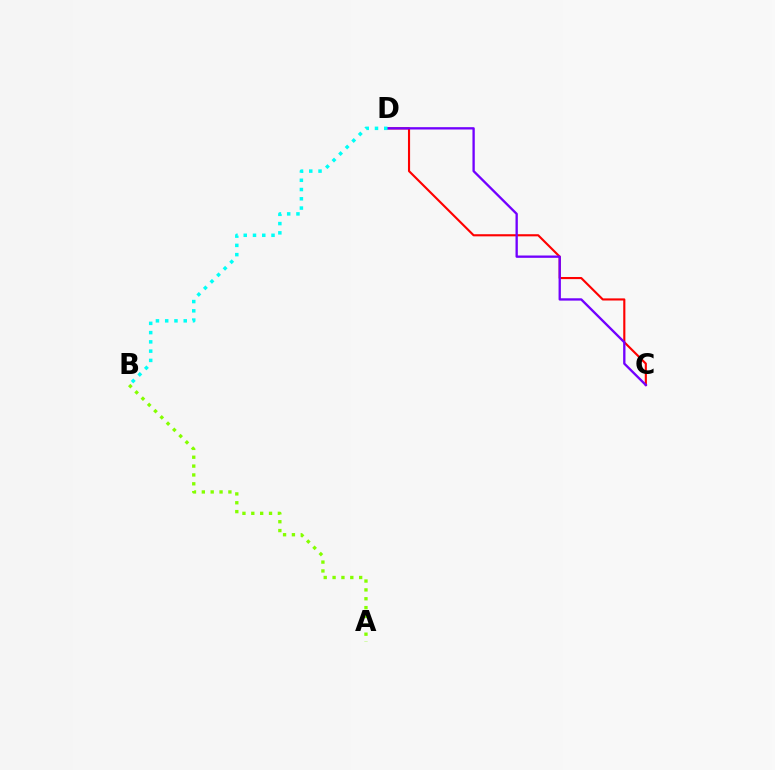{('C', 'D'): [{'color': '#ff0000', 'line_style': 'solid', 'thickness': 1.53}, {'color': '#7200ff', 'line_style': 'solid', 'thickness': 1.68}], ('B', 'D'): [{'color': '#00fff6', 'line_style': 'dotted', 'thickness': 2.52}], ('A', 'B'): [{'color': '#84ff00', 'line_style': 'dotted', 'thickness': 2.41}]}